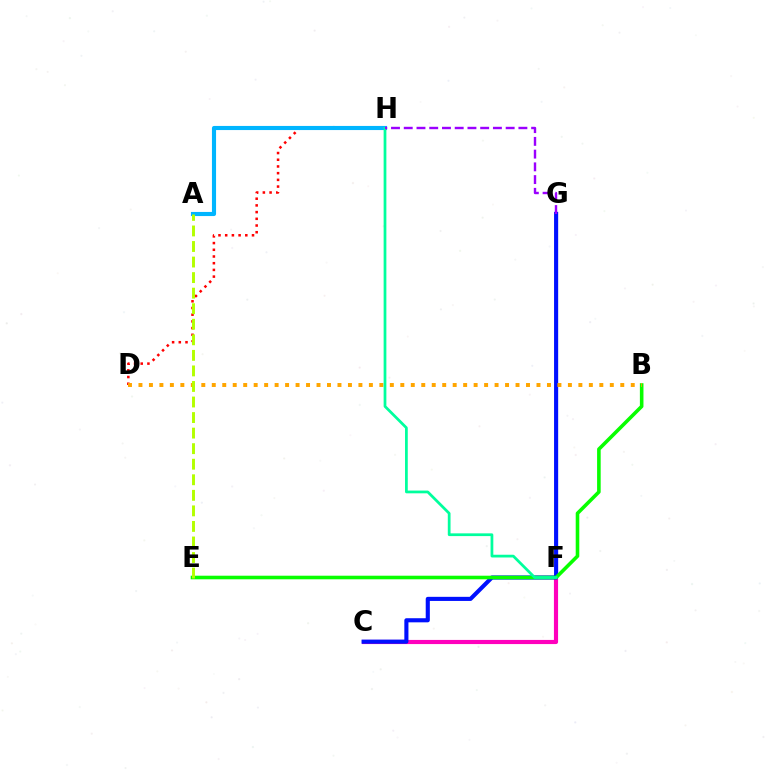{('C', 'F'): [{'color': '#ff00bd', 'line_style': 'solid', 'thickness': 2.99}], ('D', 'H'): [{'color': '#ff0000', 'line_style': 'dotted', 'thickness': 1.82}], ('C', 'G'): [{'color': '#0010ff', 'line_style': 'solid', 'thickness': 2.96}], ('B', 'E'): [{'color': '#08ff00', 'line_style': 'solid', 'thickness': 2.58}], ('B', 'D'): [{'color': '#ffa500', 'line_style': 'dotted', 'thickness': 2.85}], ('A', 'H'): [{'color': '#00b5ff', 'line_style': 'solid', 'thickness': 2.96}], ('A', 'E'): [{'color': '#b3ff00', 'line_style': 'dashed', 'thickness': 2.11}], ('F', 'H'): [{'color': '#00ff9d', 'line_style': 'solid', 'thickness': 1.98}], ('G', 'H'): [{'color': '#9b00ff', 'line_style': 'dashed', 'thickness': 1.73}]}